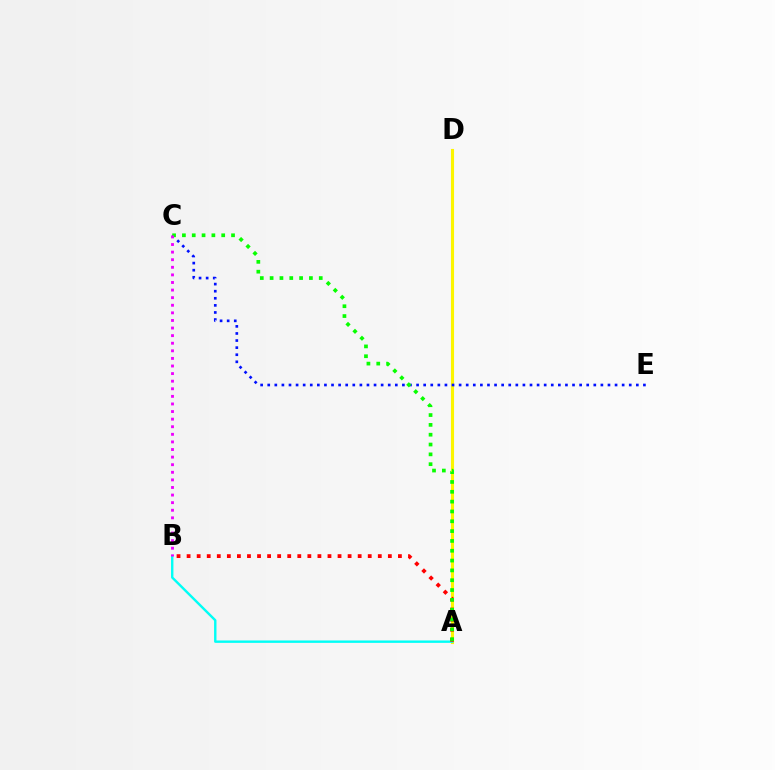{('A', 'D'): [{'color': '#fcf500', 'line_style': 'solid', 'thickness': 2.24}], ('A', 'B'): [{'color': '#00fff6', 'line_style': 'solid', 'thickness': 1.73}, {'color': '#ff0000', 'line_style': 'dotted', 'thickness': 2.73}], ('C', 'E'): [{'color': '#0010ff', 'line_style': 'dotted', 'thickness': 1.93}], ('A', 'C'): [{'color': '#08ff00', 'line_style': 'dotted', 'thickness': 2.67}], ('B', 'C'): [{'color': '#ee00ff', 'line_style': 'dotted', 'thickness': 2.06}]}